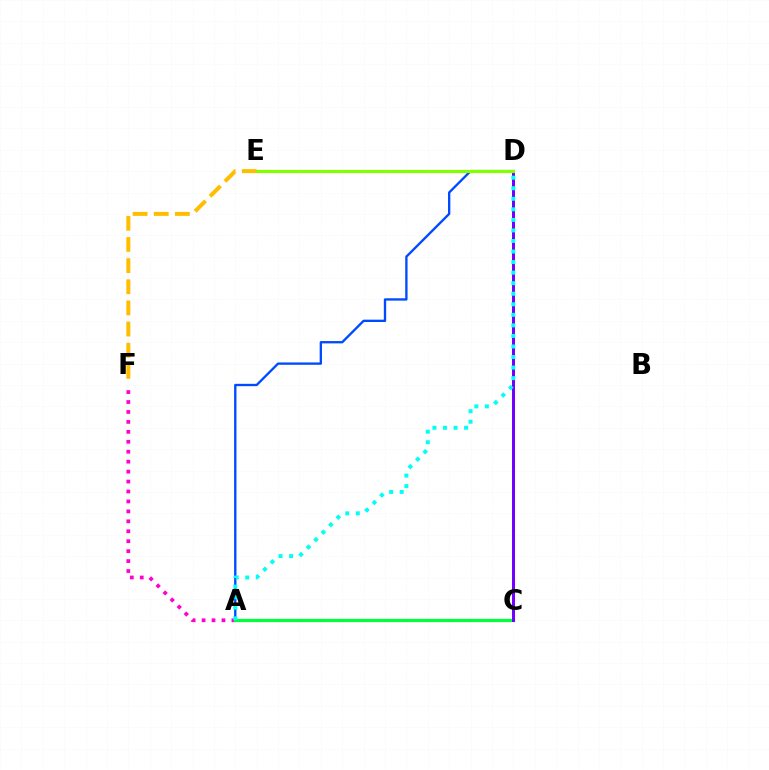{('A', 'C'): [{'color': '#ff0000', 'line_style': 'dotted', 'thickness': 1.99}, {'color': '#00ff39', 'line_style': 'solid', 'thickness': 2.3}], ('A', 'D'): [{'color': '#004bff', 'line_style': 'solid', 'thickness': 1.69}, {'color': '#00fff6', 'line_style': 'dotted', 'thickness': 2.87}], ('A', 'F'): [{'color': '#ff00cf', 'line_style': 'dotted', 'thickness': 2.7}], ('C', 'D'): [{'color': '#7200ff', 'line_style': 'solid', 'thickness': 2.15}], ('D', 'E'): [{'color': '#84ff00', 'line_style': 'solid', 'thickness': 2.29}], ('E', 'F'): [{'color': '#ffbd00', 'line_style': 'dashed', 'thickness': 2.87}]}